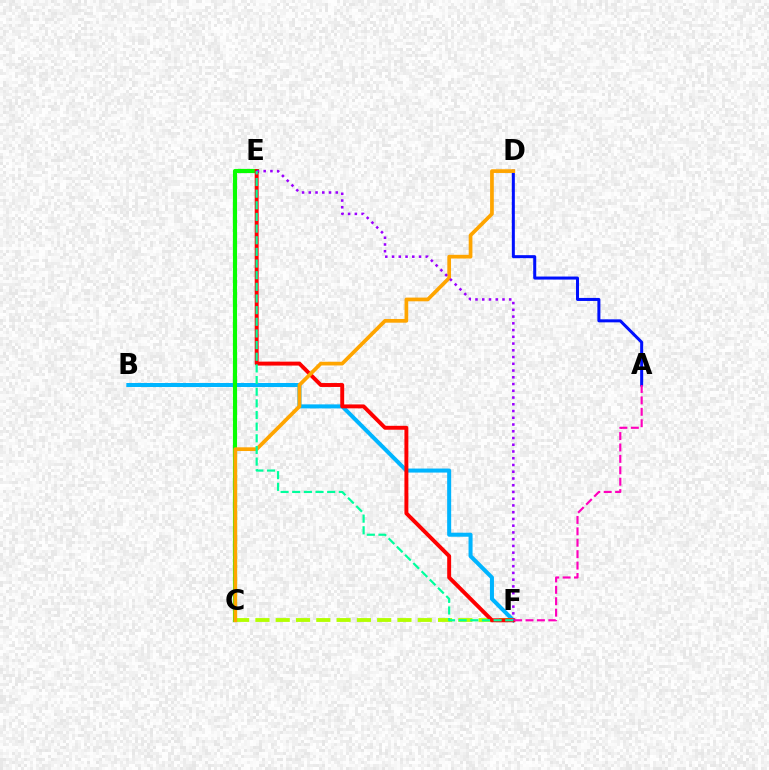{('B', 'F'): [{'color': '#00b5ff', 'line_style': 'solid', 'thickness': 2.89}], ('C', 'F'): [{'color': '#b3ff00', 'line_style': 'dashed', 'thickness': 2.76}], ('A', 'D'): [{'color': '#0010ff', 'line_style': 'solid', 'thickness': 2.18}], ('C', 'E'): [{'color': '#08ff00', 'line_style': 'solid', 'thickness': 2.99}], ('E', 'F'): [{'color': '#ff0000', 'line_style': 'solid', 'thickness': 2.83}, {'color': '#9b00ff', 'line_style': 'dotted', 'thickness': 1.83}, {'color': '#00ff9d', 'line_style': 'dashed', 'thickness': 1.58}], ('A', 'F'): [{'color': '#ff00bd', 'line_style': 'dashed', 'thickness': 1.55}], ('C', 'D'): [{'color': '#ffa500', 'line_style': 'solid', 'thickness': 2.67}]}